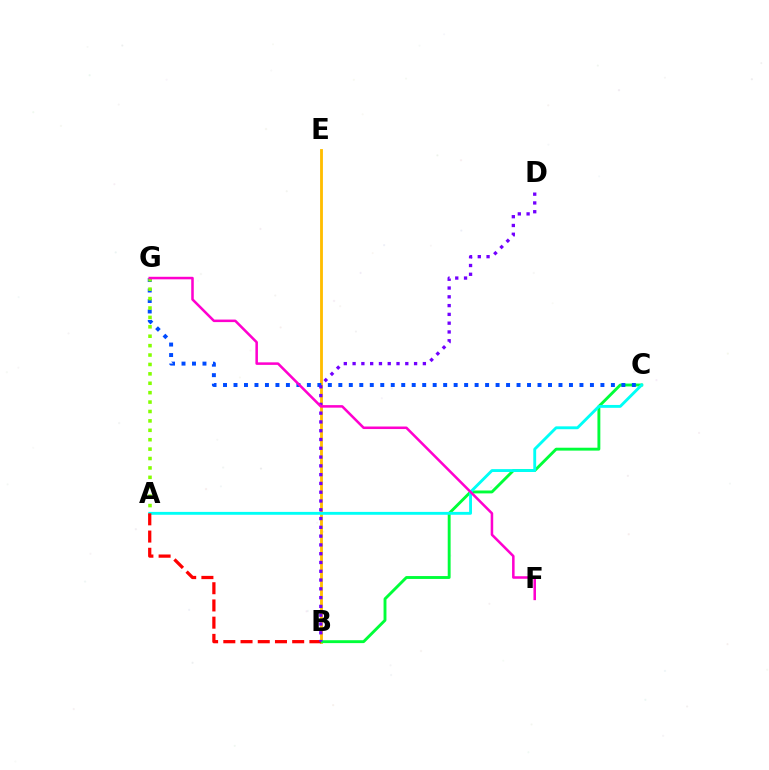{('B', 'E'): [{'color': '#ffbd00', 'line_style': 'solid', 'thickness': 2.04}], ('B', 'C'): [{'color': '#00ff39', 'line_style': 'solid', 'thickness': 2.08}], ('A', 'C'): [{'color': '#00fff6', 'line_style': 'solid', 'thickness': 2.06}], ('C', 'G'): [{'color': '#004bff', 'line_style': 'dotted', 'thickness': 2.85}], ('A', 'G'): [{'color': '#84ff00', 'line_style': 'dotted', 'thickness': 2.56}], ('A', 'B'): [{'color': '#ff0000', 'line_style': 'dashed', 'thickness': 2.34}], ('B', 'D'): [{'color': '#7200ff', 'line_style': 'dotted', 'thickness': 2.39}], ('F', 'G'): [{'color': '#ff00cf', 'line_style': 'solid', 'thickness': 1.83}]}